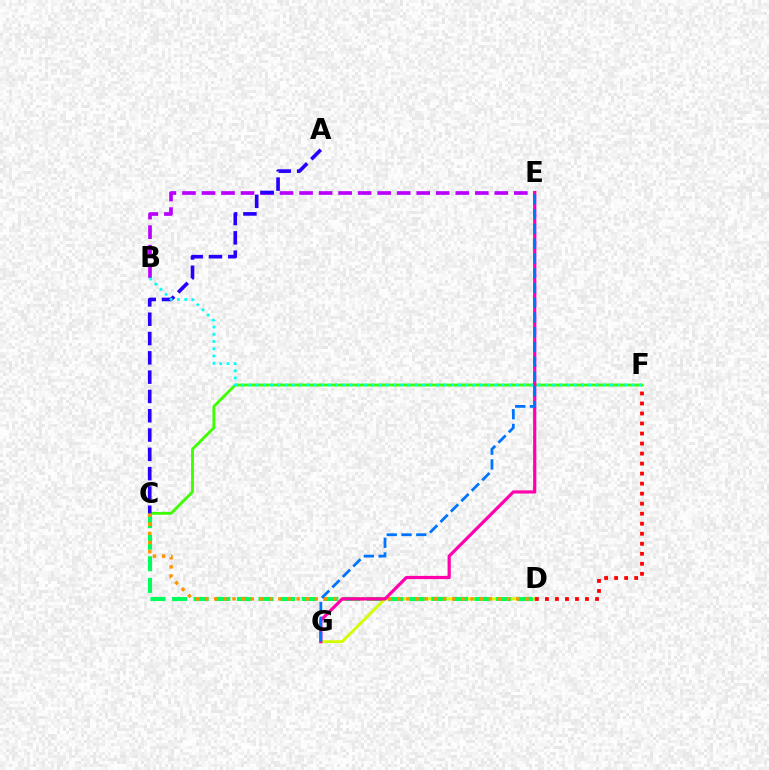{('D', 'G'): [{'color': '#d1ff00', 'line_style': 'solid', 'thickness': 2.08}], ('C', 'D'): [{'color': '#00ff5c', 'line_style': 'dashed', 'thickness': 2.94}, {'color': '#ff9400', 'line_style': 'dotted', 'thickness': 2.49}], ('B', 'E'): [{'color': '#b900ff', 'line_style': 'dashed', 'thickness': 2.65}], ('D', 'F'): [{'color': '#ff0000', 'line_style': 'dotted', 'thickness': 2.72}], ('C', 'F'): [{'color': '#3dff00', 'line_style': 'solid', 'thickness': 2.05}], ('A', 'C'): [{'color': '#2500ff', 'line_style': 'dashed', 'thickness': 2.62}], ('E', 'G'): [{'color': '#ff00ac', 'line_style': 'solid', 'thickness': 2.3}, {'color': '#0074ff', 'line_style': 'dashed', 'thickness': 2.01}], ('B', 'F'): [{'color': '#00fff6', 'line_style': 'dotted', 'thickness': 1.96}]}